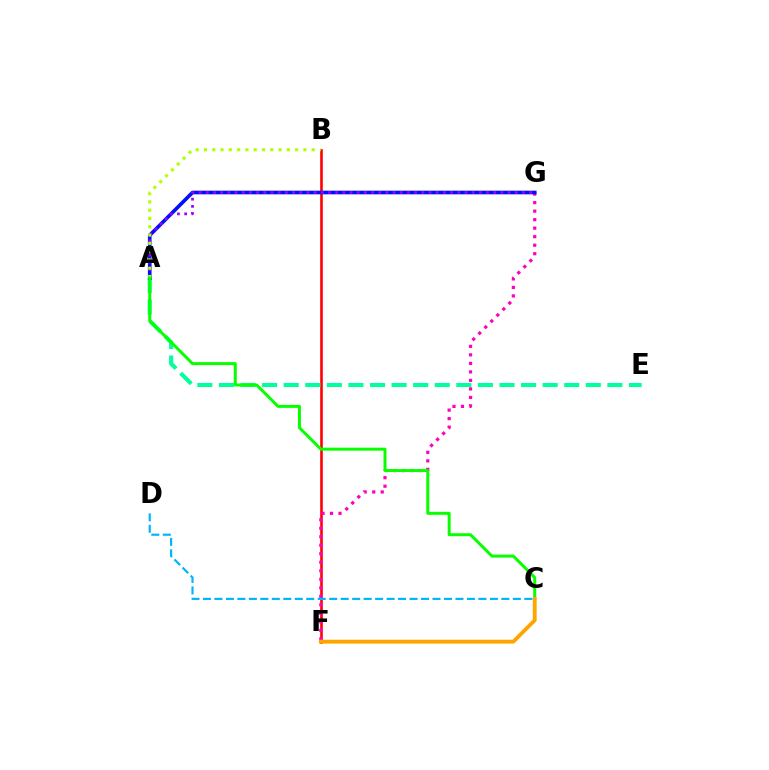{('B', 'F'): [{'color': '#ff0000', 'line_style': 'solid', 'thickness': 1.88}], ('F', 'G'): [{'color': '#ff00bd', 'line_style': 'dotted', 'thickness': 2.31}], ('A', 'E'): [{'color': '#00ff9d', 'line_style': 'dashed', 'thickness': 2.93}], ('A', 'G'): [{'color': '#0010ff', 'line_style': 'solid', 'thickness': 2.63}, {'color': '#9b00ff', 'line_style': 'dotted', 'thickness': 1.95}], ('A', 'B'): [{'color': '#b3ff00', 'line_style': 'dotted', 'thickness': 2.25}], ('A', 'C'): [{'color': '#08ff00', 'line_style': 'solid', 'thickness': 2.15}], ('C', 'F'): [{'color': '#ffa500', 'line_style': 'solid', 'thickness': 2.77}], ('C', 'D'): [{'color': '#00b5ff', 'line_style': 'dashed', 'thickness': 1.56}]}